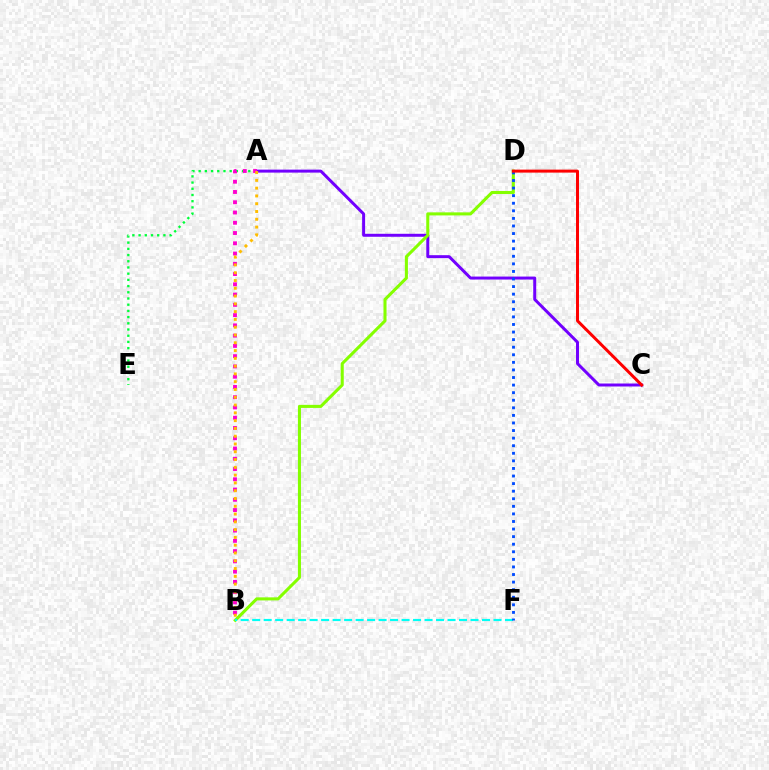{('A', 'E'): [{'color': '#00ff39', 'line_style': 'dotted', 'thickness': 1.69}], ('A', 'C'): [{'color': '#7200ff', 'line_style': 'solid', 'thickness': 2.15}], ('B', 'D'): [{'color': '#84ff00', 'line_style': 'solid', 'thickness': 2.2}], ('A', 'B'): [{'color': '#ff00cf', 'line_style': 'dotted', 'thickness': 2.79}, {'color': '#ffbd00', 'line_style': 'dotted', 'thickness': 2.12}], ('B', 'F'): [{'color': '#00fff6', 'line_style': 'dashed', 'thickness': 1.56}], ('D', 'F'): [{'color': '#004bff', 'line_style': 'dotted', 'thickness': 2.06}], ('C', 'D'): [{'color': '#ff0000', 'line_style': 'solid', 'thickness': 2.15}]}